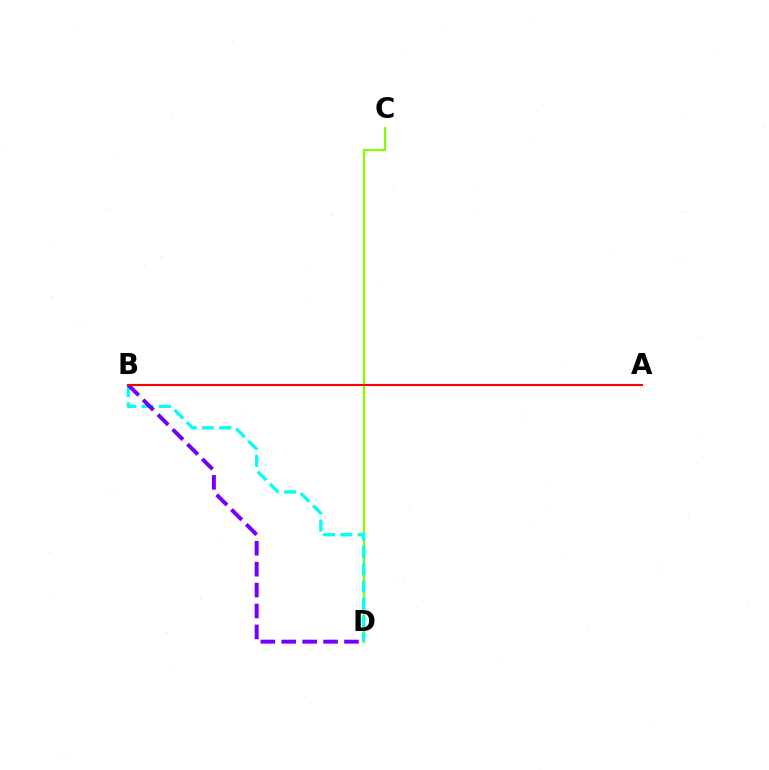{('C', 'D'): [{'color': '#84ff00', 'line_style': 'solid', 'thickness': 1.62}], ('B', 'D'): [{'color': '#00fff6', 'line_style': 'dashed', 'thickness': 2.35}, {'color': '#7200ff', 'line_style': 'dashed', 'thickness': 2.84}], ('A', 'B'): [{'color': '#ff0000', 'line_style': 'solid', 'thickness': 1.52}]}